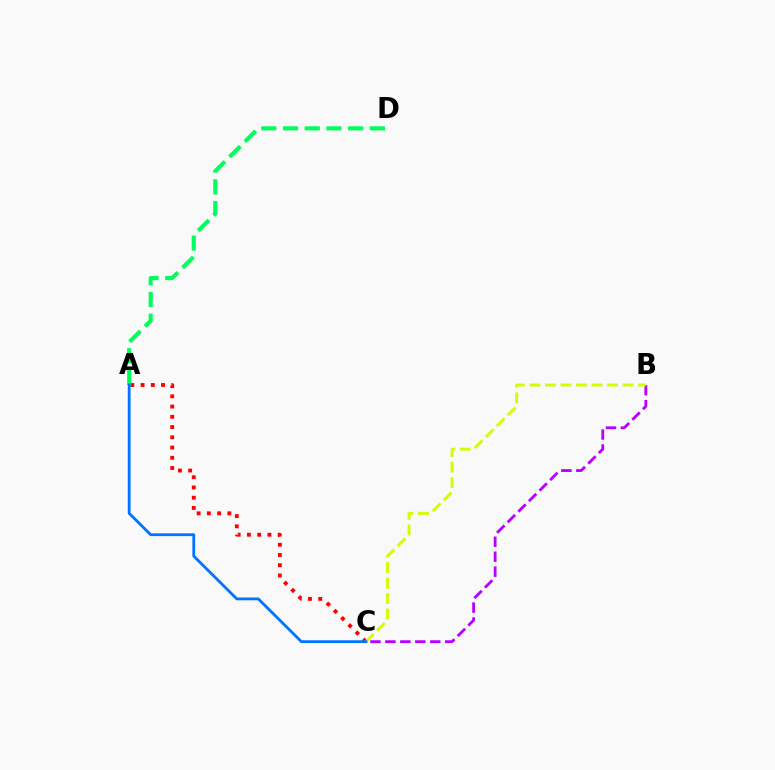{('A', 'C'): [{'color': '#ff0000', 'line_style': 'dotted', 'thickness': 2.78}, {'color': '#0074ff', 'line_style': 'solid', 'thickness': 2.02}], ('B', 'C'): [{'color': '#b900ff', 'line_style': 'dashed', 'thickness': 2.03}, {'color': '#d1ff00', 'line_style': 'dashed', 'thickness': 2.11}], ('A', 'D'): [{'color': '#00ff5c', 'line_style': 'dashed', 'thickness': 2.95}]}